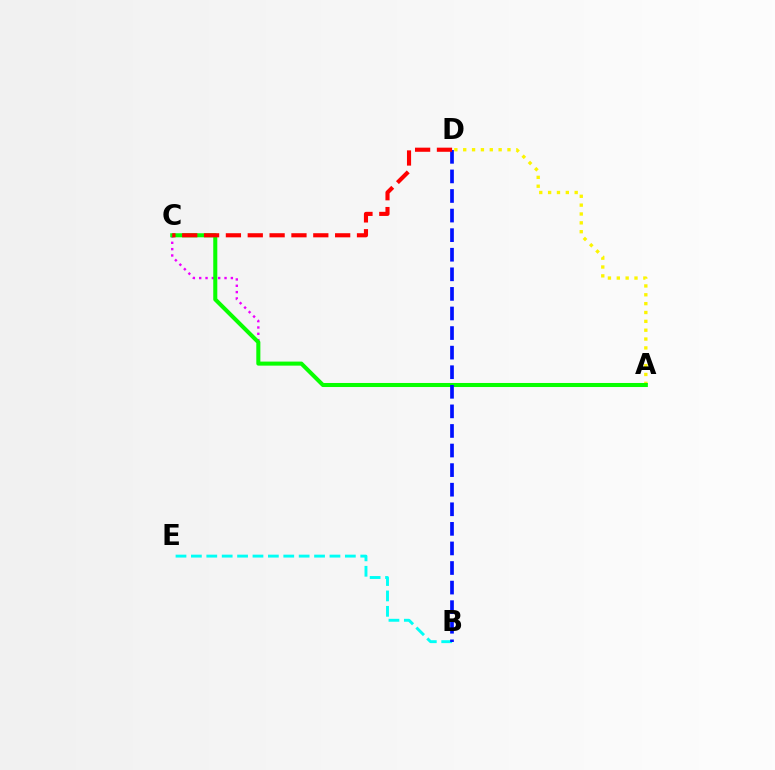{('A', 'C'): [{'color': '#ee00ff', 'line_style': 'dotted', 'thickness': 1.72}, {'color': '#08ff00', 'line_style': 'solid', 'thickness': 2.92}], ('A', 'D'): [{'color': '#fcf500', 'line_style': 'dotted', 'thickness': 2.41}], ('B', 'E'): [{'color': '#00fff6', 'line_style': 'dashed', 'thickness': 2.09}], ('B', 'D'): [{'color': '#0010ff', 'line_style': 'dashed', 'thickness': 2.66}], ('C', 'D'): [{'color': '#ff0000', 'line_style': 'dashed', 'thickness': 2.97}]}